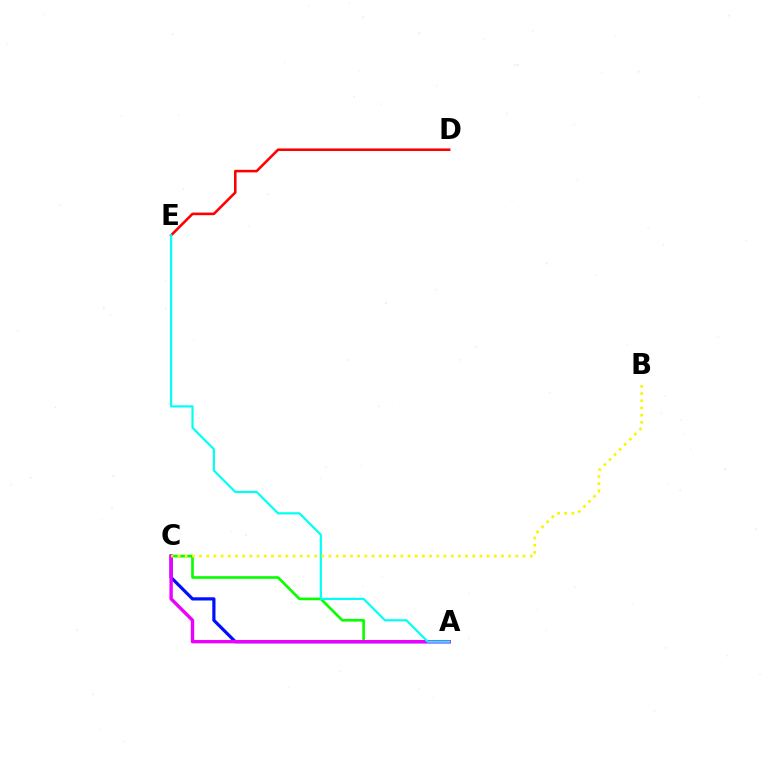{('D', 'E'): [{'color': '#ff0000', 'line_style': 'solid', 'thickness': 1.86}], ('A', 'C'): [{'color': '#0010ff', 'line_style': 'solid', 'thickness': 2.31}, {'color': '#08ff00', 'line_style': 'solid', 'thickness': 1.92}, {'color': '#ee00ff', 'line_style': 'solid', 'thickness': 2.43}], ('A', 'E'): [{'color': '#00fff6', 'line_style': 'solid', 'thickness': 1.57}], ('B', 'C'): [{'color': '#fcf500', 'line_style': 'dotted', 'thickness': 1.95}]}